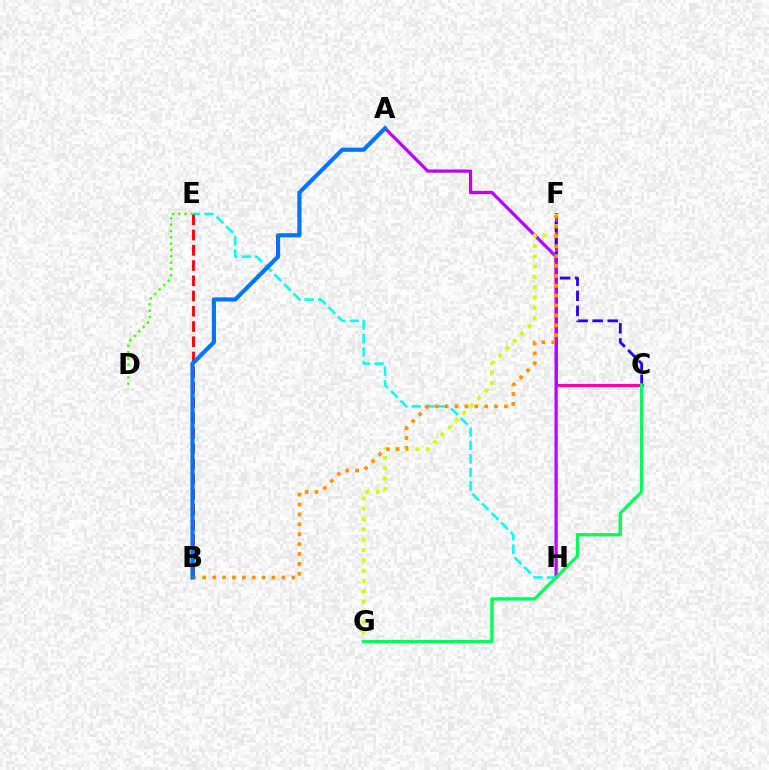{('C', 'F'): [{'color': '#ff00ac', 'line_style': 'solid', 'thickness': 2.16}, {'color': '#2500ff', 'line_style': 'dashed', 'thickness': 2.05}], ('A', 'H'): [{'color': '#b900ff', 'line_style': 'solid', 'thickness': 2.33}], ('E', 'H'): [{'color': '#00fff6', 'line_style': 'dashed', 'thickness': 1.83}], ('F', 'G'): [{'color': '#d1ff00', 'line_style': 'dotted', 'thickness': 2.8}], ('B', 'E'): [{'color': '#ff0000', 'line_style': 'dashed', 'thickness': 2.07}], ('C', 'G'): [{'color': '#00ff5c', 'line_style': 'solid', 'thickness': 2.42}], ('B', 'F'): [{'color': '#ff9400', 'line_style': 'dotted', 'thickness': 2.69}], ('A', 'B'): [{'color': '#0074ff', 'line_style': 'solid', 'thickness': 2.99}], ('D', 'E'): [{'color': '#3dff00', 'line_style': 'dotted', 'thickness': 1.72}]}